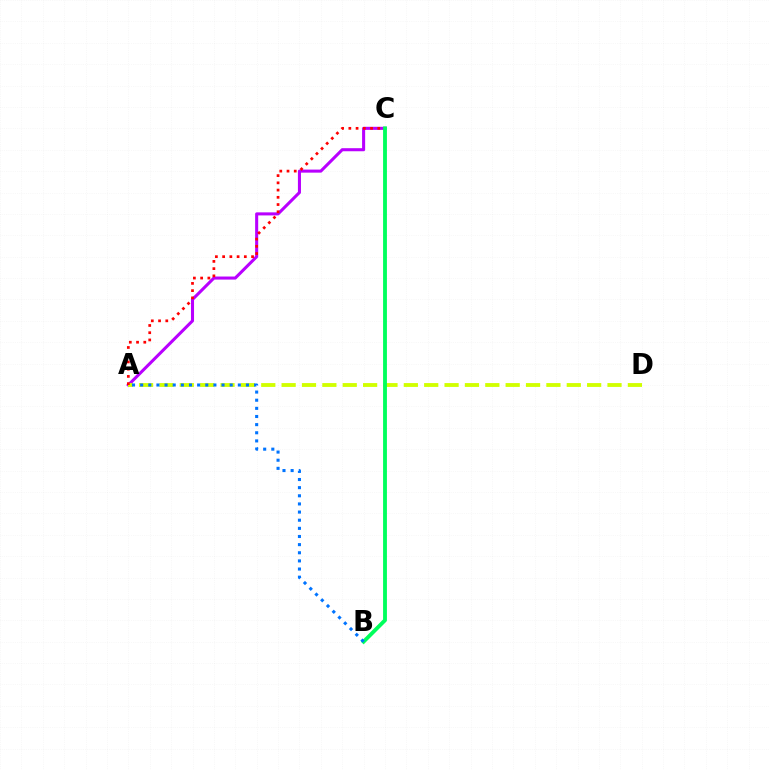{('A', 'C'): [{'color': '#b900ff', 'line_style': 'solid', 'thickness': 2.2}, {'color': '#ff0000', 'line_style': 'dotted', 'thickness': 1.96}], ('A', 'D'): [{'color': '#d1ff00', 'line_style': 'dashed', 'thickness': 2.77}], ('B', 'C'): [{'color': '#00ff5c', 'line_style': 'solid', 'thickness': 2.77}], ('A', 'B'): [{'color': '#0074ff', 'line_style': 'dotted', 'thickness': 2.21}]}